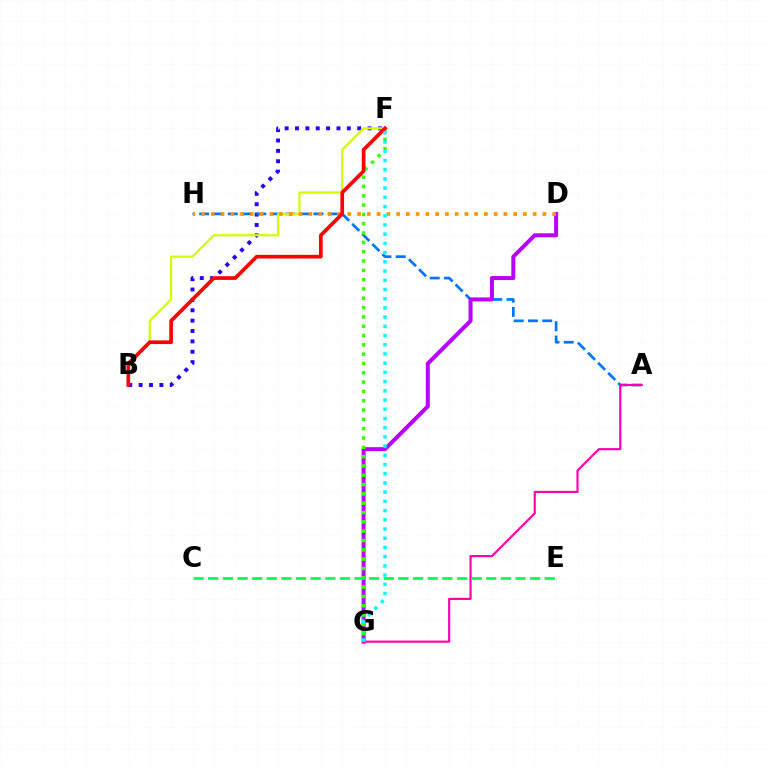{('B', 'F'): [{'color': '#2500ff', 'line_style': 'dotted', 'thickness': 2.82}, {'color': '#d1ff00', 'line_style': 'solid', 'thickness': 1.61}, {'color': '#ff0000', 'line_style': 'solid', 'thickness': 2.66}], ('A', 'H'): [{'color': '#0074ff', 'line_style': 'dashed', 'thickness': 1.94}], ('D', 'G'): [{'color': '#b900ff', 'line_style': 'solid', 'thickness': 2.88}], ('A', 'G'): [{'color': '#ff00ac', 'line_style': 'solid', 'thickness': 1.55}], ('F', 'G'): [{'color': '#3dff00', 'line_style': 'dotted', 'thickness': 2.53}, {'color': '#00fff6', 'line_style': 'dotted', 'thickness': 2.5}], ('D', 'H'): [{'color': '#ff9400', 'line_style': 'dotted', 'thickness': 2.65}], ('C', 'E'): [{'color': '#00ff5c', 'line_style': 'dashed', 'thickness': 1.99}]}